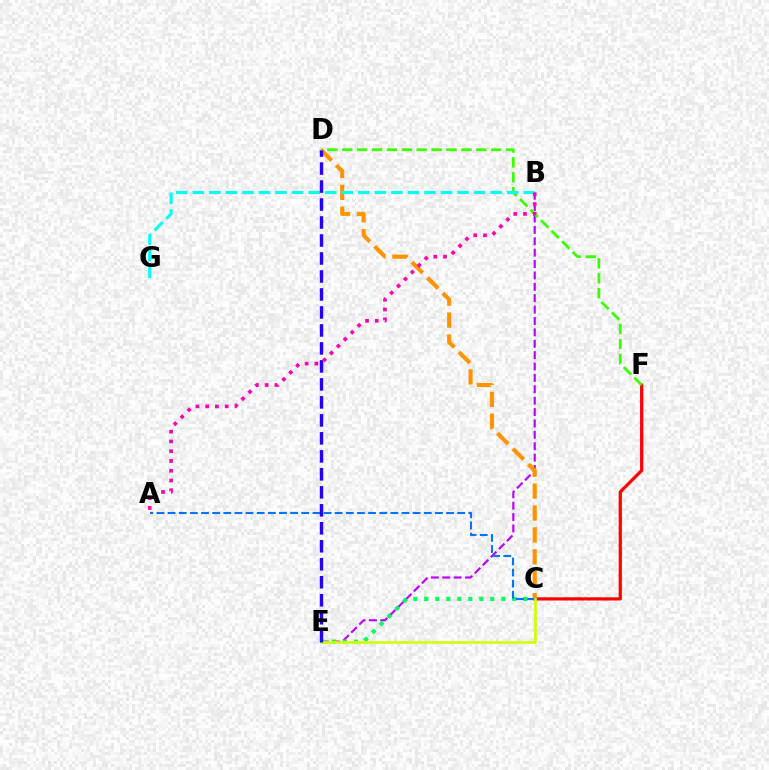{('C', 'F'): [{'color': '#ff0000', 'line_style': 'solid', 'thickness': 2.31}], ('B', 'E'): [{'color': '#b900ff', 'line_style': 'dashed', 'thickness': 1.55}], ('D', 'F'): [{'color': '#3dff00', 'line_style': 'dashed', 'thickness': 2.02}], ('C', 'E'): [{'color': '#00ff5c', 'line_style': 'dotted', 'thickness': 2.99}, {'color': '#d1ff00', 'line_style': 'solid', 'thickness': 1.92}], ('C', 'D'): [{'color': '#ff9400', 'line_style': 'dashed', 'thickness': 2.98}], ('A', 'C'): [{'color': '#0074ff', 'line_style': 'dashed', 'thickness': 1.51}], ('B', 'G'): [{'color': '#00fff6', 'line_style': 'dashed', 'thickness': 2.25}], ('D', 'E'): [{'color': '#2500ff', 'line_style': 'dashed', 'thickness': 2.44}], ('A', 'B'): [{'color': '#ff00ac', 'line_style': 'dotted', 'thickness': 2.65}]}